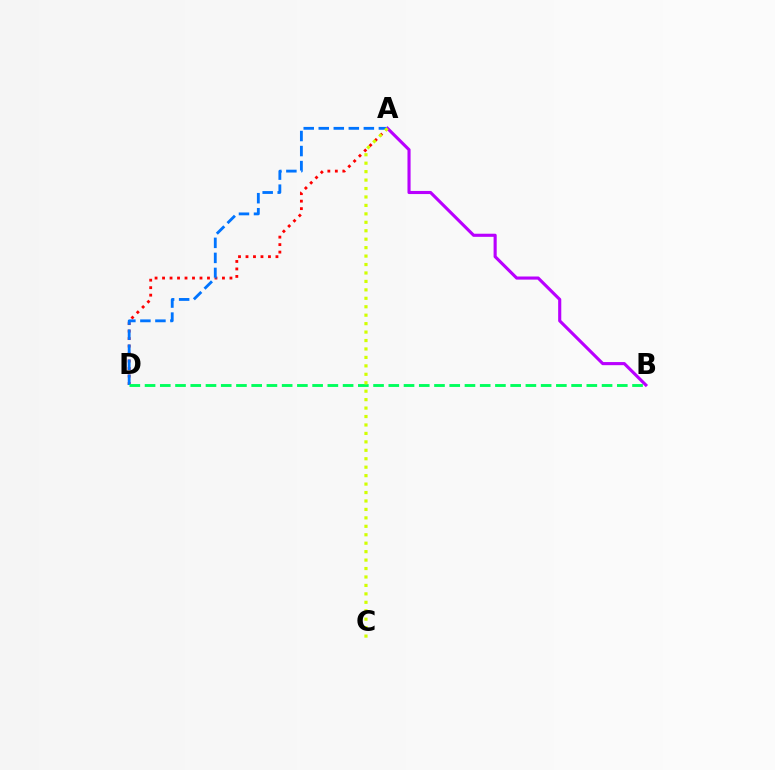{('A', 'D'): [{'color': '#ff0000', 'line_style': 'dotted', 'thickness': 2.03}, {'color': '#0074ff', 'line_style': 'dashed', 'thickness': 2.04}], ('A', 'B'): [{'color': '#b900ff', 'line_style': 'solid', 'thickness': 2.24}], ('B', 'D'): [{'color': '#00ff5c', 'line_style': 'dashed', 'thickness': 2.07}], ('A', 'C'): [{'color': '#d1ff00', 'line_style': 'dotted', 'thickness': 2.29}]}